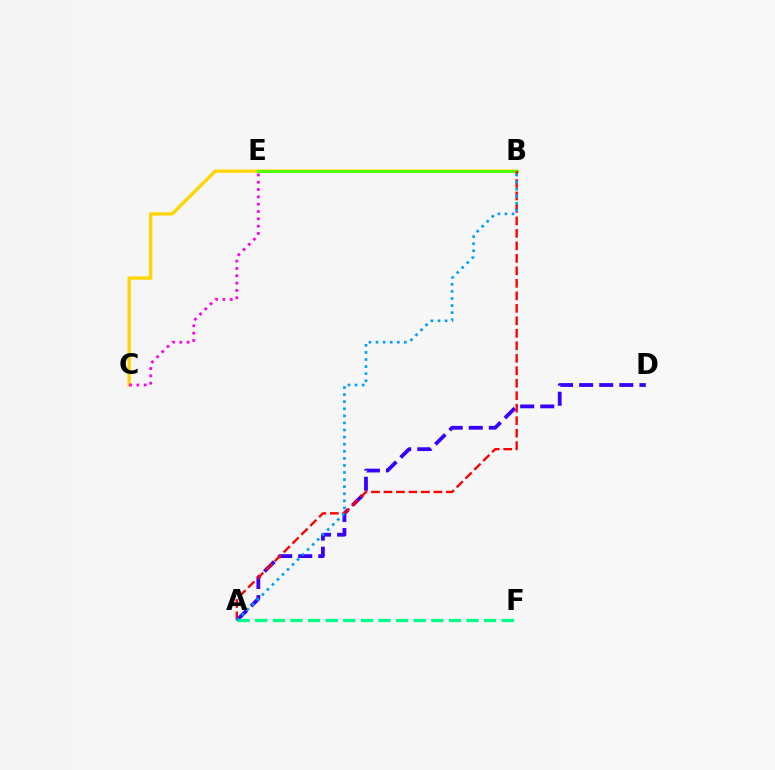{('B', 'C'): [{'color': '#ffd500', 'line_style': 'solid', 'thickness': 2.4}], ('B', 'E'): [{'color': '#4fff00', 'line_style': 'solid', 'thickness': 2.14}], ('A', 'D'): [{'color': '#3700ff', 'line_style': 'dashed', 'thickness': 2.73}], ('A', 'F'): [{'color': '#00ff86', 'line_style': 'dashed', 'thickness': 2.39}], ('A', 'B'): [{'color': '#ff0000', 'line_style': 'dashed', 'thickness': 1.7}, {'color': '#009eff', 'line_style': 'dotted', 'thickness': 1.92}], ('C', 'E'): [{'color': '#ff00ed', 'line_style': 'dotted', 'thickness': 1.99}]}